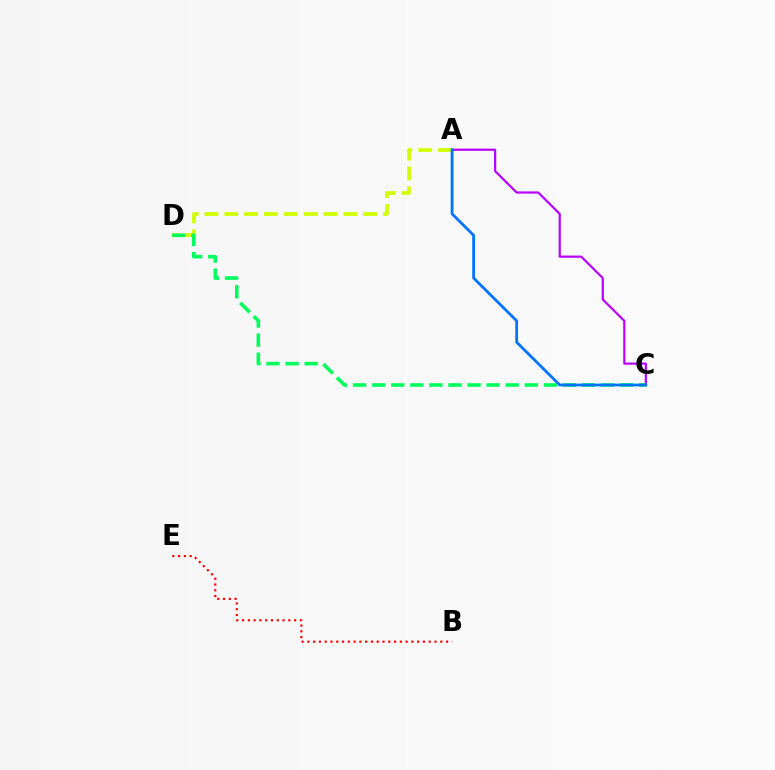{('A', 'C'): [{'color': '#b900ff', 'line_style': 'solid', 'thickness': 1.58}, {'color': '#0074ff', 'line_style': 'solid', 'thickness': 2.01}], ('A', 'D'): [{'color': '#d1ff00', 'line_style': 'dashed', 'thickness': 2.7}], ('C', 'D'): [{'color': '#00ff5c', 'line_style': 'dashed', 'thickness': 2.59}], ('B', 'E'): [{'color': '#ff0000', 'line_style': 'dotted', 'thickness': 1.57}]}